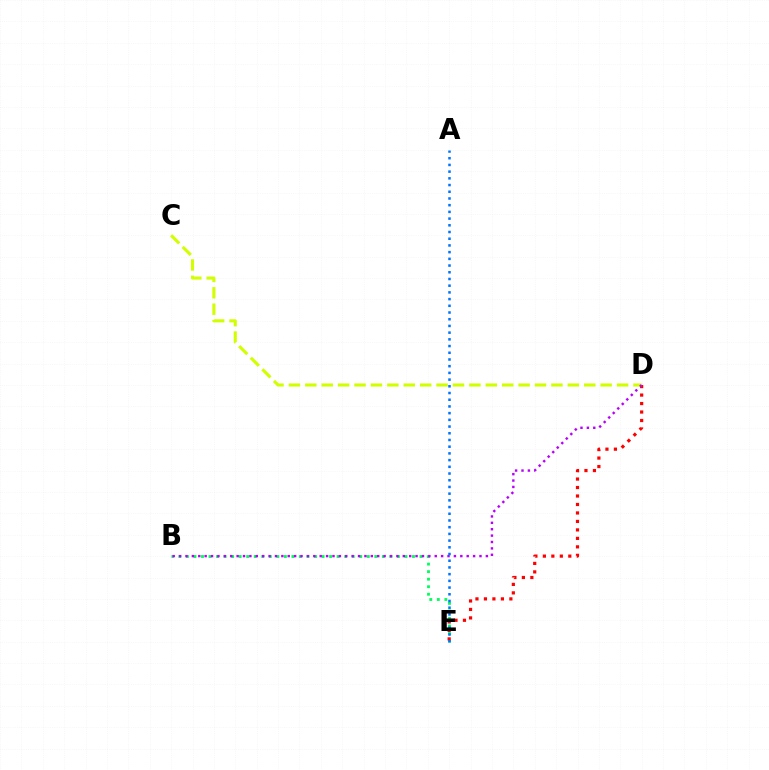{('B', 'E'): [{'color': '#00ff5c', 'line_style': 'dotted', 'thickness': 2.05}], ('D', 'E'): [{'color': '#ff0000', 'line_style': 'dotted', 'thickness': 2.3}], ('C', 'D'): [{'color': '#d1ff00', 'line_style': 'dashed', 'thickness': 2.23}], ('B', 'D'): [{'color': '#b900ff', 'line_style': 'dotted', 'thickness': 1.74}], ('A', 'E'): [{'color': '#0074ff', 'line_style': 'dotted', 'thickness': 1.82}]}